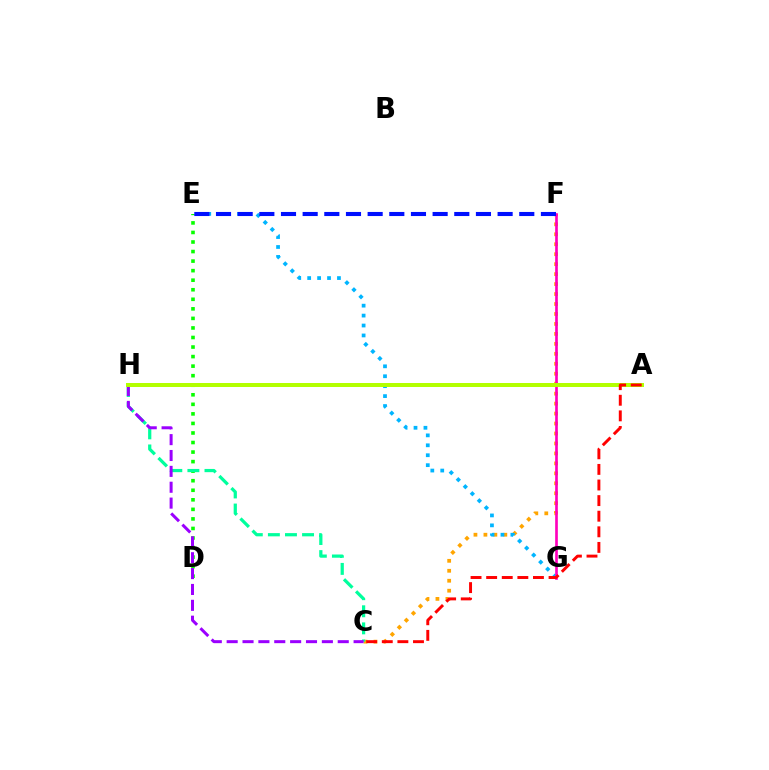{('D', 'E'): [{'color': '#08ff00', 'line_style': 'dotted', 'thickness': 2.59}], ('C', 'F'): [{'color': '#ffa500', 'line_style': 'dotted', 'thickness': 2.71}], ('E', 'G'): [{'color': '#00b5ff', 'line_style': 'dotted', 'thickness': 2.7}], ('C', 'H'): [{'color': '#00ff9d', 'line_style': 'dashed', 'thickness': 2.32}, {'color': '#9b00ff', 'line_style': 'dashed', 'thickness': 2.16}], ('F', 'G'): [{'color': '#ff00bd', 'line_style': 'solid', 'thickness': 1.92}], ('E', 'F'): [{'color': '#0010ff', 'line_style': 'dashed', 'thickness': 2.94}], ('A', 'H'): [{'color': '#b3ff00', 'line_style': 'solid', 'thickness': 2.87}], ('A', 'C'): [{'color': '#ff0000', 'line_style': 'dashed', 'thickness': 2.12}]}